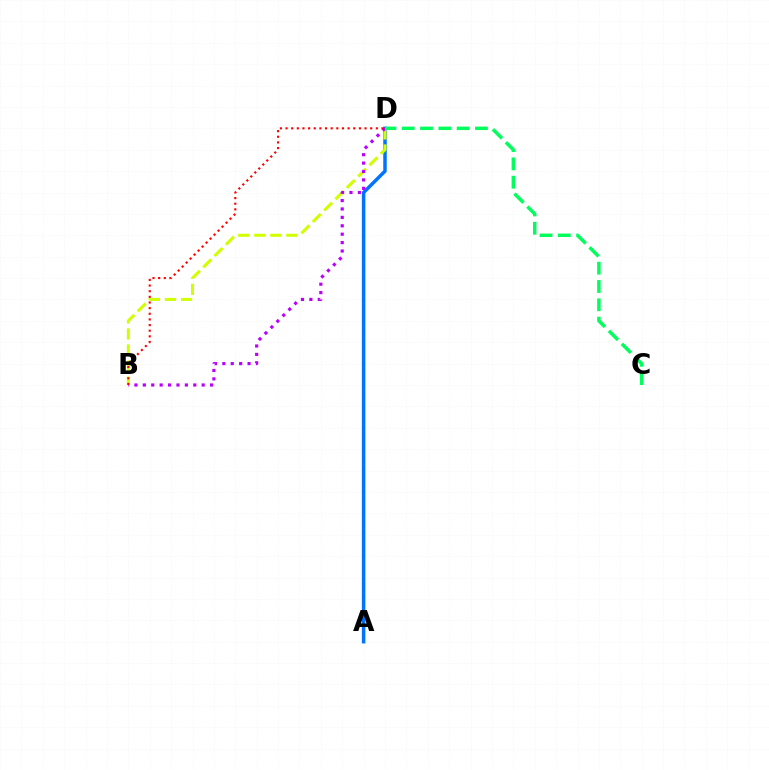{('A', 'D'): [{'color': '#0074ff', 'line_style': 'solid', 'thickness': 2.52}], ('B', 'D'): [{'color': '#d1ff00', 'line_style': 'dashed', 'thickness': 2.18}, {'color': '#b900ff', 'line_style': 'dotted', 'thickness': 2.28}, {'color': '#ff0000', 'line_style': 'dotted', 'thickness': 1.53}], ('C', 'D'): [{'color': '#00ff5c', 'line_style': 'dashed', 'thickness': 2.49}]}